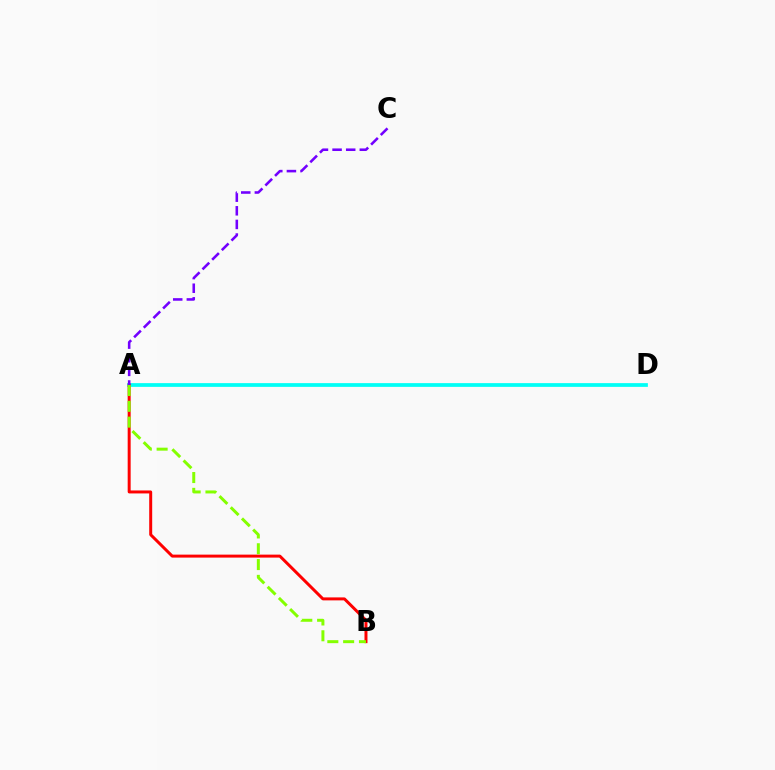{('A', 'D'): [{'color': '#00fff6', 'line_style': 'solid', 'thickness': 2.69}], ('A', 'B'): [{'color': '#ff0000', 'line_style': 'solid', 'thickness': 2.14}, {'color': '#84ff00', 'line_style': 'dashed', 'thickness': 2.15}], ('A', 'C'): [{'color': '#7200ff', 'line_style': 'dashed', 'thickness': 1.85}]}